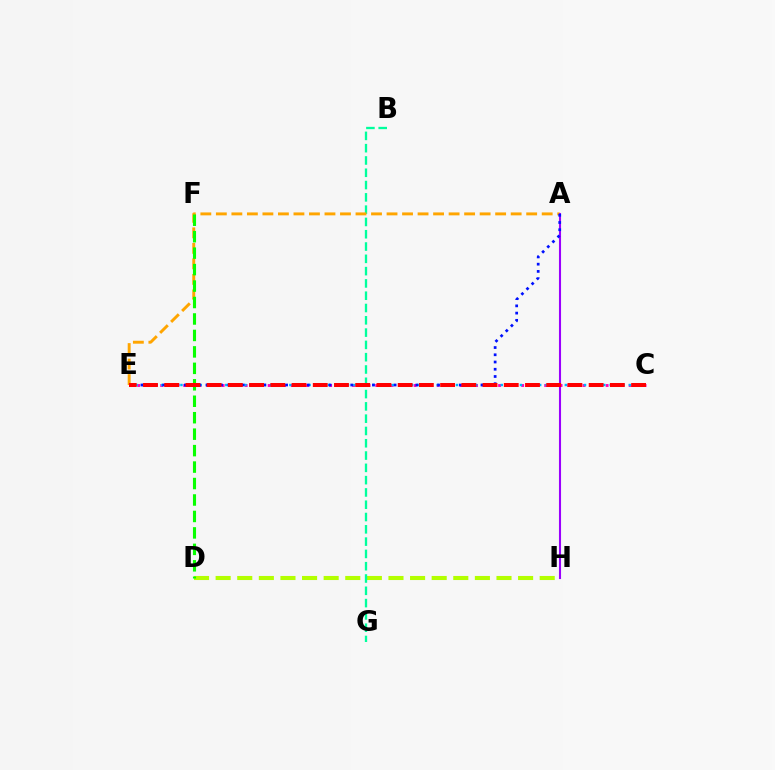{('C', 'E'): [{'color': '#ff00bd', 'line_style': 'dotted', 'thickness': 2.09}, {'color': '#00b5ff', 'line_style': 'dotted', 'thickness': 1.74}, {'color': '#ff0000', 'line_style': 'dashed', 'thickness': 2.88}], ('D', 'H'): [{'color': '#b3ff00', 'line_style': 'dashed', 'thickness': 2.93}], ('B', 'G'): [{'color': '#00ff9d', 'line_style': 'dashed', 'thickness': 1.67}], ('A', 'E'): [{'color': '#ffa500', 'line_style': 'dashed', 'thickness': 2.11}, {'color': '#0010ff', 'line_style': 'dotted', 'thickness': 1.97}], ('A', 'H'): [{'color': '#9b00ff', 'line_style': 'solid', 'thickness': 1.5}], ('D', 'F'): [{'color': '#08ff00', 'line_style': 'dashed', 'thickness': 2.24}]}